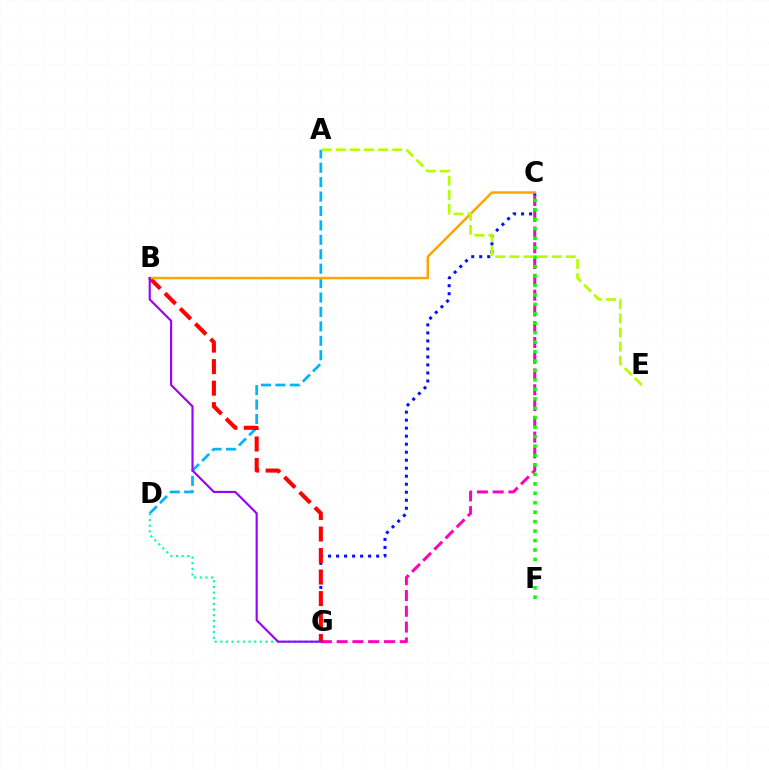{('A', 'D'): [{'color': '#00b5ff', 'line_style': 'dashed', 'thickness': 1.96}], ('C', 'G'): [{'color': '#0010ff', 'line_style': 'dotted', 'thickness': 2.18}, {'color': '#ff00bd', 'line_style': 'dashed', 'thickness': 2.14}], ('B', 'G'): [{'color': '#ff0000', 'line_style': 'dashed', 'thickness': 2.92}, {'color': '#9b00ff', 'line_style': 'solid', 'thickness': 1.54}], ('B', 'C'): [{'color': '#ffa500', 'line_style': 'solid', 'thickness': 1.78}], ('D', 'G'): [{'color': '#00ff9d', 'line_style': 'dotted', 'thickness': 1.53}], ('C', 'F'): [{'color': '#08ff00', 'line_style': 'dotted', 'thickness': 2.57}], ('A', 'E'): [{'color': '#b3ff00', 'line_style': 'dashed', 'thickness': 1.92}]}